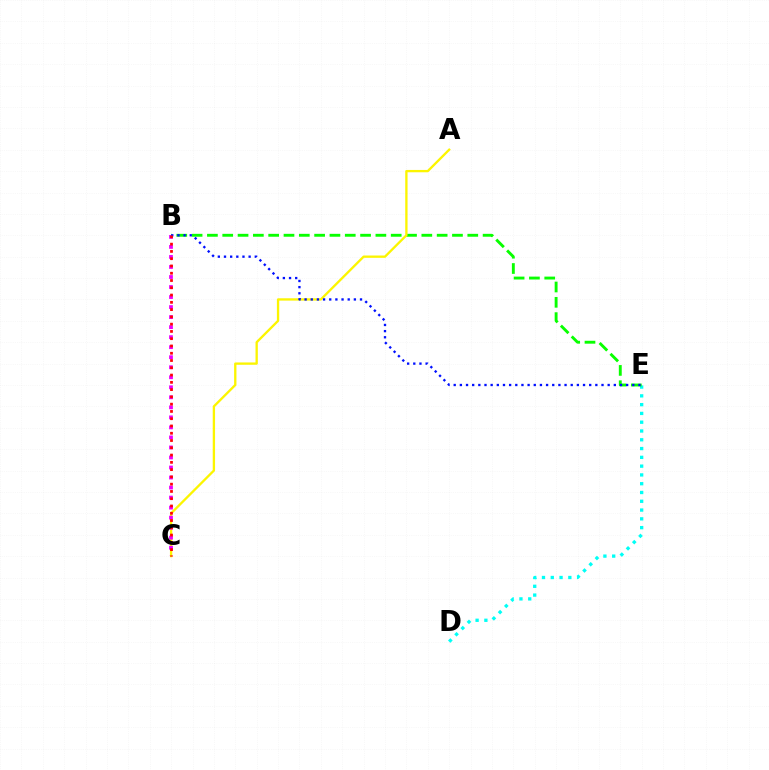{('D', 'E'): [{'color': '#00fff6', 'line_style': 'dotted', 'thickness': 2.39}], ('B', 'E'): [{'color': '#08ff00', 'line_style': 'dashed', 'thickness': 2.08}, {'color': '#0010ff', 'line_style': 'dotted', 'thickness': 1.67}], ('A', 'C'): [{'color': '#fcf500', 'line_style': 'solid', 'thickness': 1.67}], ('B', 'C'): [{'color': '#ee00ff', 'line_style': 'dotted', 'thickness': 2.72}, {'color': '#ff0000', 'line_style': 'dotted', 'thickness': 1.98}]}